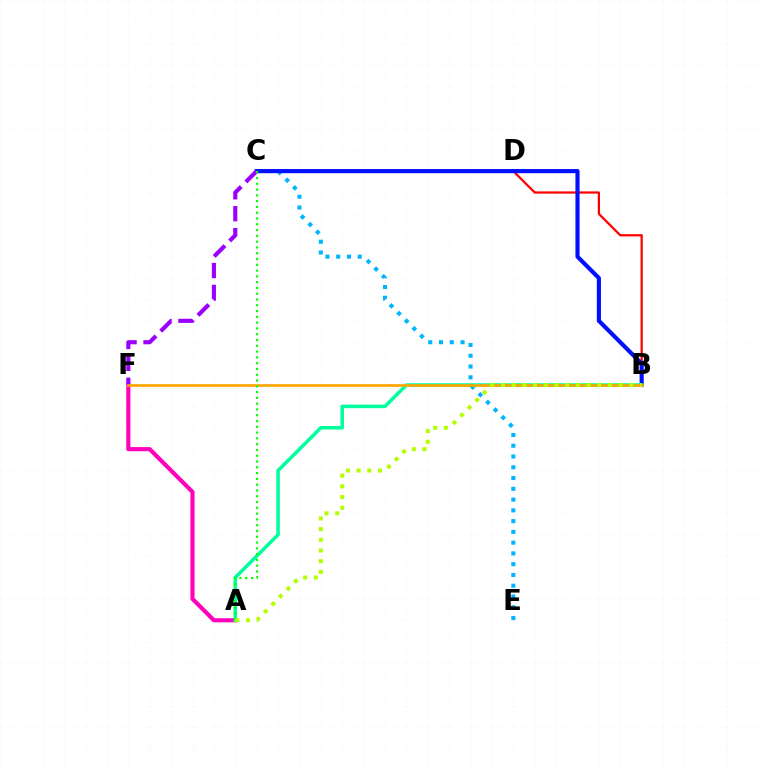{('B', 'D'): [{'color': '#ff0000', 'line_style': 'solid', 'thickness': 1.61}], ('C', 'E'): [{'color': '#00b5ff', 'line_style': 'dotted', 'thickness': 2.93}], ('B', 'C'): [{'color': '#0010ff', 'line_style': 'solid', 'thickness': 2.98}], ('A', 'F'): [{'color': '#ff00bd', 'line_style': 'solid', 'thickness': 2.97}], ('A', 'B'): [{'color': '#00ff9d', 'line_style': 'solid', 'thickness': 2.55}, {'color': '#b3ff00', 'line_style': 'dotted', 'thickness': 2.9}], ('C', 'F'): [{'color': '#9b00ff', 'line_style': 'dashed', 'thickness': 2.98}], ('B', 'F'): [{'color': '#ffa500', 'line_style': 'solid', 'thickness': 1.93}], ('A', 'C'): [{'color': '#08ff00', 'line_style': 'dotted', 'thickness': 1.57}]}